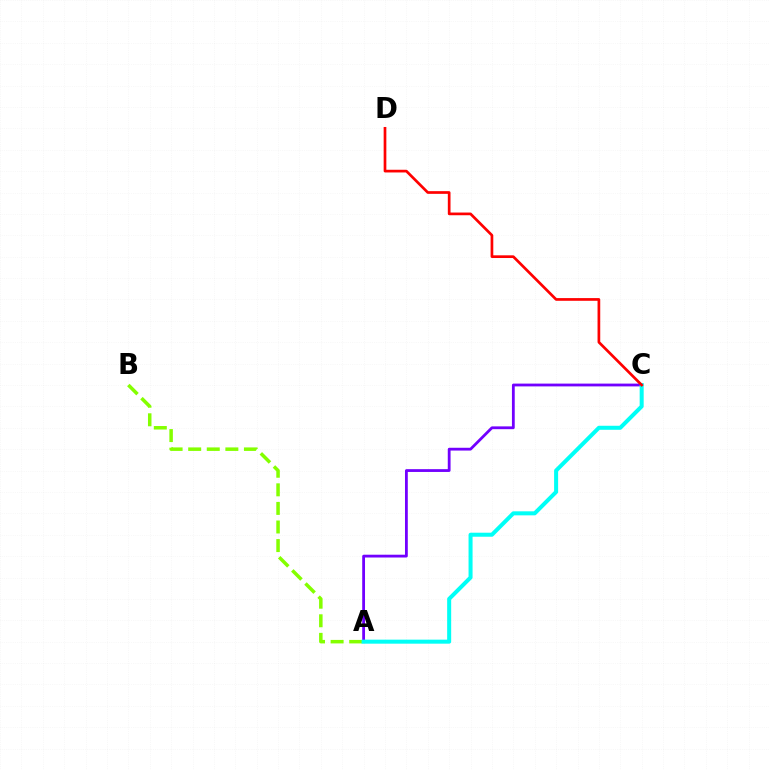{('A', 'B'): [{'color': '#84ff00', 'line_style': 'dashed', 'thickness': 2.52}], ('A', 'C'): [{'color': '#7200ff', 'line_style': 'solid', 'thickness': 2.01}, {'color': '#00fff6', 'line_style': 'solid', 'thickness': 2.89}], ('C', 'D'): [{'color': '#ff0000', 'line_style': 'solid', 'thickness': 1.94}]}